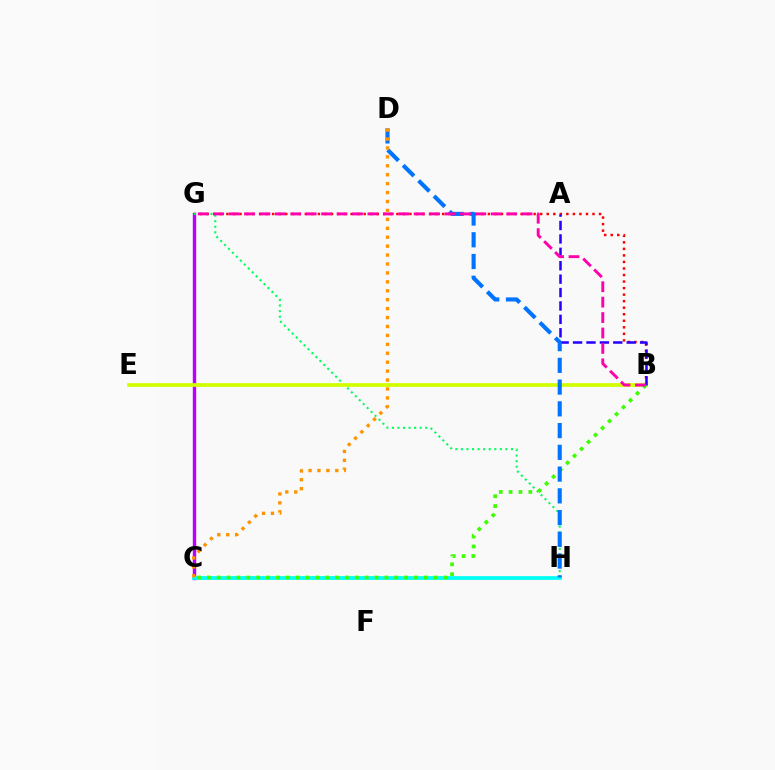{('B', 'G'): [{'color': '#ff0000', 'line_style': 'dotted', 'thickness': 1.78}, {'color': '#ff00ac', 'line_style': 'dashed', 'thickness': 2.1}], ('C', 'G'): [{'color': '#b900ff', 'line_style': 'solid', 'thickness': 2.45}], ('C', 'H'): [{'color': '#00fff6', 'line_style': 'solid', 'thickness': 2.69}], ('G', 'H'): [{'color': '#00ff5c', 'line_style': 'dotted', 'thickness': 1.51}], ('B', 'E'): [{'color': '#d1ff00', 'line_style': 'solid', 'thickness': 2.67}], ('A', 'B'): [{'color': '#2500ff', 'line_style': 'dashed', 'thickness': 1.82}], ('B', 'C'): [{'color': '#3dff00', 'line_style': 'dotted', 'thickness': 2.68}], ('D', 'H'): [{'color': '#0074ff', 'line_style': 'dashed', 'thickness': 2.95}], ('C', 'D'): [{'color': '#ff9400', 'line_style': 'dotted', 'thickness': 2.43}]}